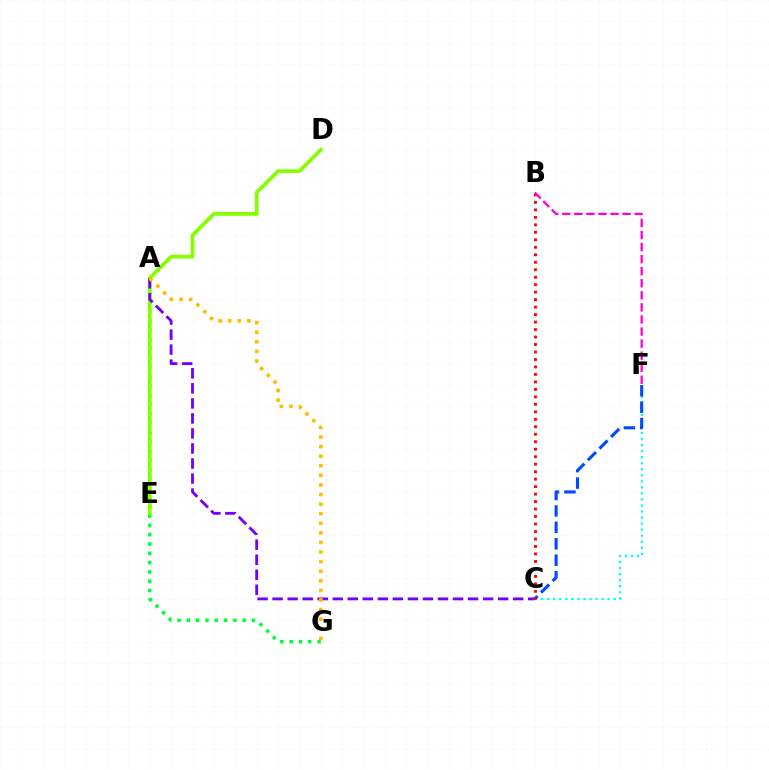{('C', 'F'): [{'color': '#00fff6', 'line_style': 'dotted', 'thickness': 1.64}, {'color': '#004bff', 'line_style': 'dashed', 'thickness': 2.23}], ('A', 'G'): [{'color': '#00ff39', 'line_style': 'dotted', 'thickness': 2.53}, {'color': '#ffbd00', 'line_style': 'dotted', 'thickness': 2.61}], ('D', 'E'): [{'color': '#84ff00', 'line_style': 'solid', 'thickness': 2.7}], ('A', 'C'): [{'color': '#7200ff', 'line_style': 'dashed', 'thickness': 2.04}], ('B', 'C'): [{'color': '#ff0000', 'line_style': 'dotted', 'thickness': 2.03}], ('B', 'F'): [{'color': '#ff00cf', 'line_style': 'dashed', 'thickness': 1.64}]}